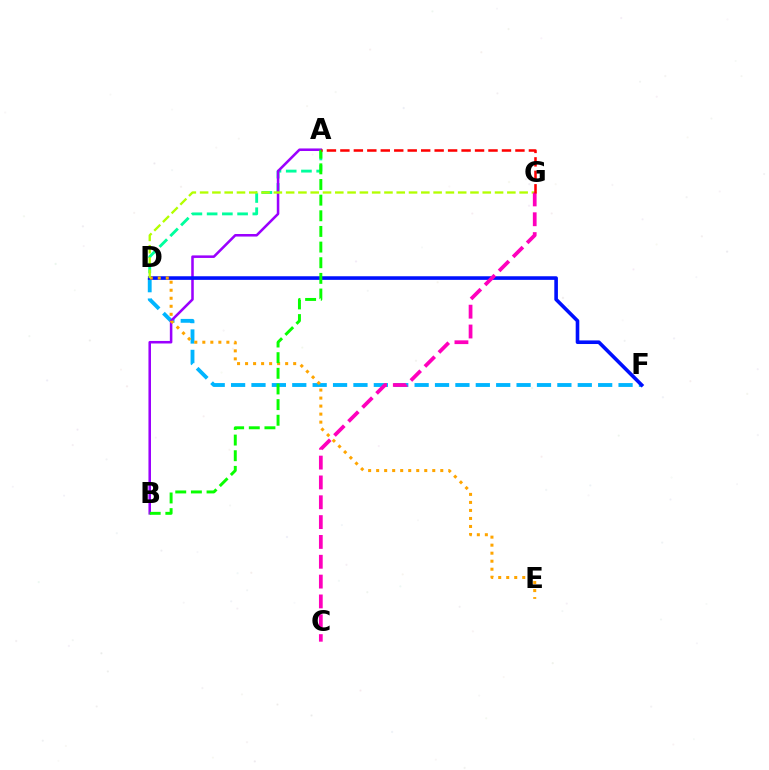{('A', 'D'): [{'color': '#00ff9d', 'line_style': 'dashed', 'thickness': 2.07}], ('D', 'F'): [{'color': '#00b5ff', 'line_style': 'dashed', 'thickness': 2.77}, {'color': '#0010ff', 'line_style': 'solid', 'thickness': 2.6}], ('A', 'B'): [{'color': '#9b00ff', 'line_style': 'solid', 'thickness': 1.83}, {'color': '#08ff00', 'line_style': 'dashed', 'thickness': 2.13}], ('D', 'E'): [{'color': '#ffa500', 'line_style': 'dotted', 'thickness': 2.18}], ('D', 'G'): [{'color': '#b3ff00', 'line_style': 'dashed', 'thickness': 1.67}], ('C', 'G'): [{'color': '#ff00bd', 'line_style': 'dashed', 'thickness': 2.69}], ('A', 'G'): [{'color': '#ff0000', 'line_style': 'dashed', 'thickness': 1.83}]}